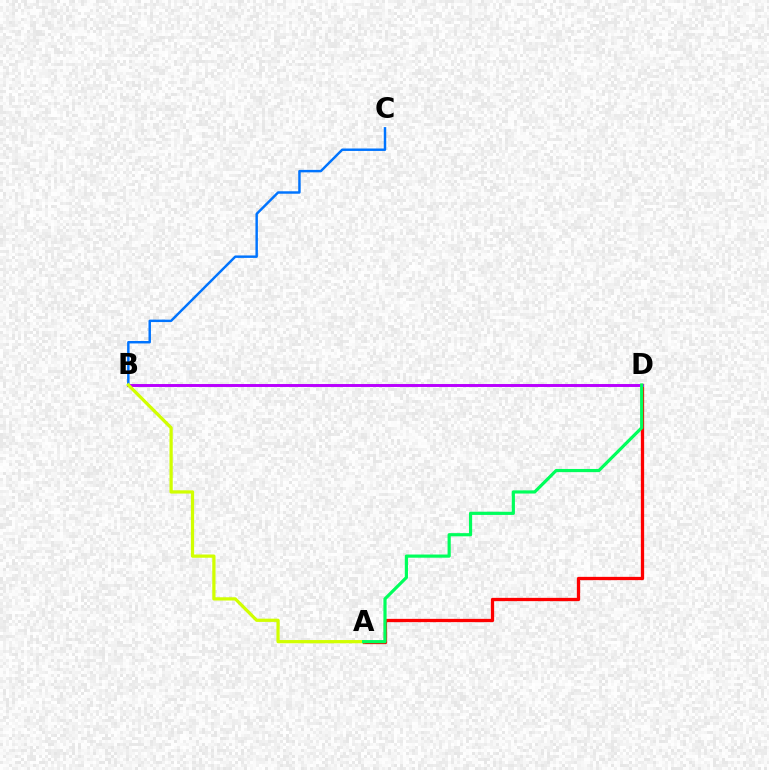{('A', 'D'): [{'color': '#ff0000', 'line_style': 'solid', 'thickness': 2.36}, {'color': '#00ff5c', 'line_style': 'solid', 'thickness': 2.29}], ('B', 'D'): [{'color': '#b900ff', 'line_style': 'solid', 'thickness': 2.12}], ('B', 'C'): [{'color': '#0074ff', 'line_style': 'solid', 'thickness': 1.76}], ('A', 'B'): [{'color': '#d1ff00', 'line_style': 'solid', 'thickness': 2.33}]}